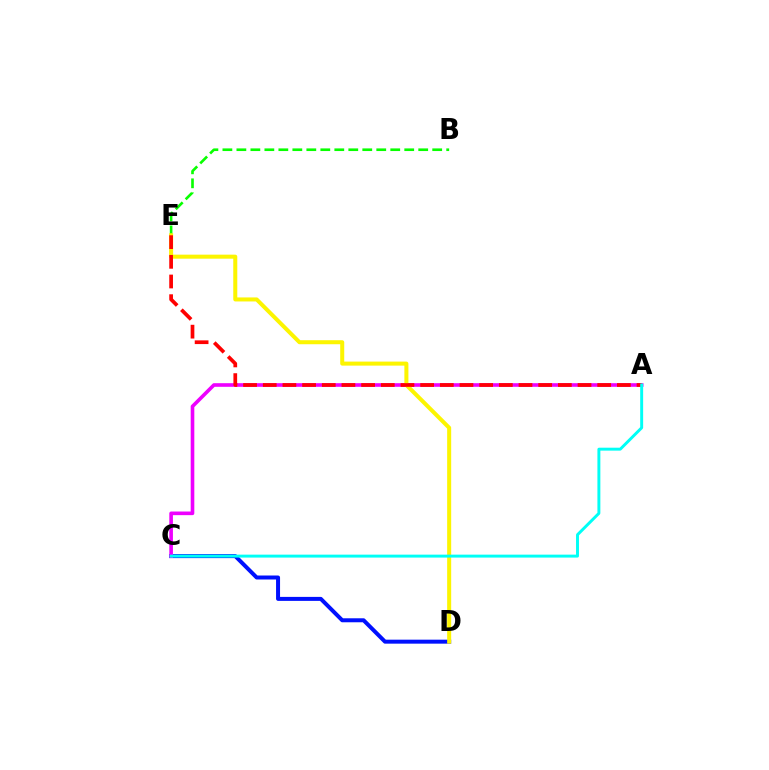{('C', 'D'): [{'color': '#0010ff', 'line_style': 'solid', 'thickness': 2.87}], ('B', 'E'): [{'color': '#08ff00', 'line_style': 'dashed', 'thickness': 1.9}], ('A', 'C'): [{'color': '#ee00ff', 'line_style': 'solid', 'thickness': 2.61}, {'color': '#00fff6', 'line_style': 'solid', 'thickness': 2.12}], ('D', 'E'): [{'color': '#fcf500', 'line_style': 'solid', 'thickness': 2.9}], ('A', 'E'): [{'color': '#ff0000', 'line_style': 'dashed', 'thickness': 2.67}]}